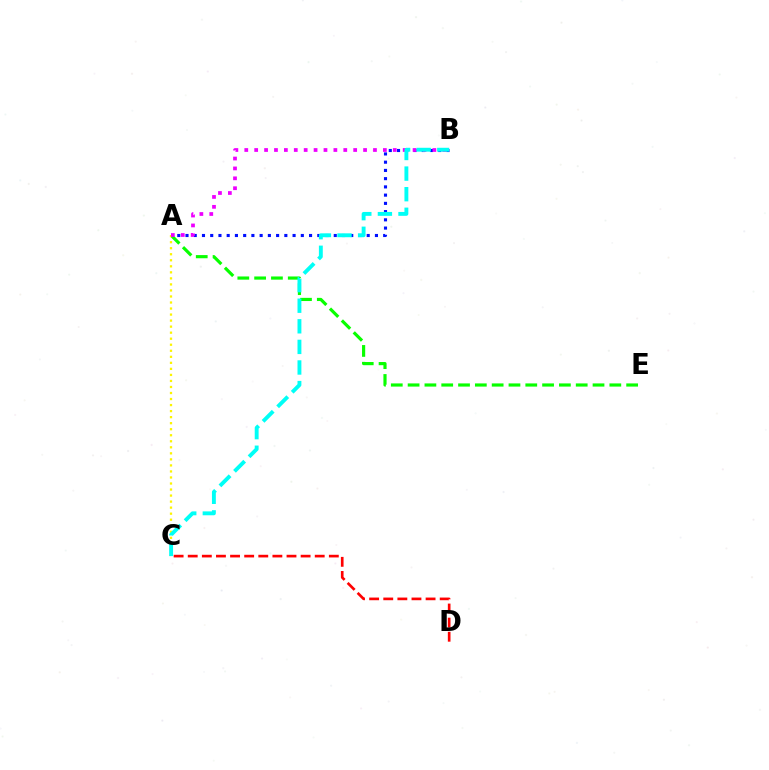{('A', 'E'): [{'color': '#08ff00', 'line_style': 'dashed', 'thickness': 2.28}], ('A', 'C'): [{'color': '#fcf500', 'line_style': 'dotted', 'thickness': 1.64}], ('A', 'B'): [{'color': '#0010ff', 'line_style': 'dotted', 'thickness': 2.24}, {'color': '#ee00ff', 'line_style': 'dotted', 'thickness': 2.69}], ('C', 'D'): [{'color': '#ff0000', 'line_style': 'dashed', 'thickness': 1.92}], ('B', 'C'): [{'color': '#00fff6', 'line_style': 'dashed', 'thickness': 2.8}]}